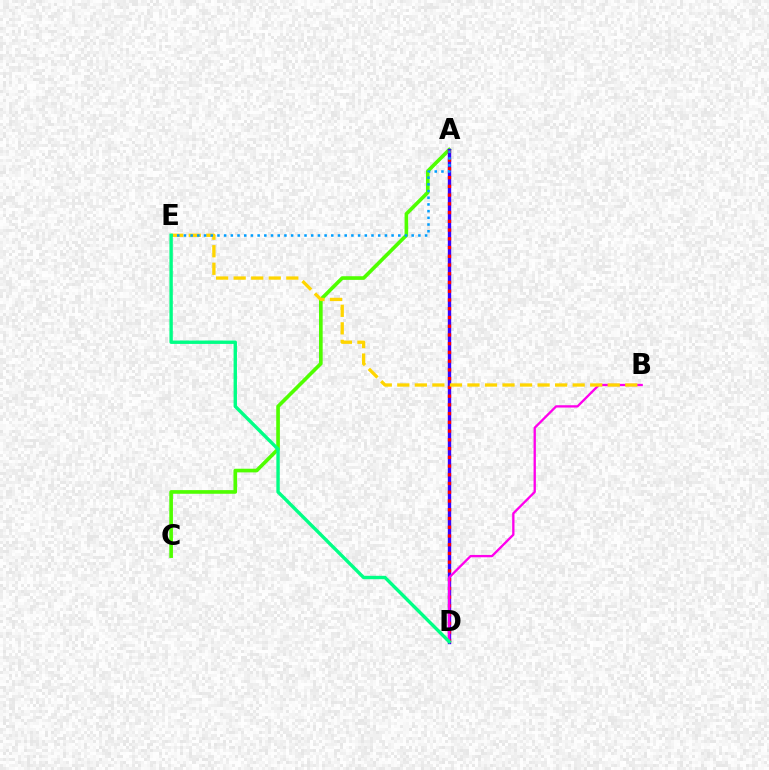{('A', 'C'): [{'color': '#4fff00', 'line_style': 'solid', 'thickness': 2.62}], ('A', 'D'): [{'color': '#3700ff', 'line_style': 'solid', 'thickness': 2.43}, {'color': '#ff0000', 'line_style': 'dotted', 'thickness': 2.37}], ('B', 'D'): [{'color': '#ff00ed', 'line_style': 'solid', 'thickness': 1.67}], ('B', 'E'): [{'color': '#ffd500', 'line_style': 'dashed', 'thickness': 2.38}], ('A', 'E'): [{'color': '#009eff', 'line_style': 'dotted', 'thickness': 1.82}], ('D', 'E'): [{'color': '#00ff86', 'line_style': 'solid', 'thickness': 2.44}]}